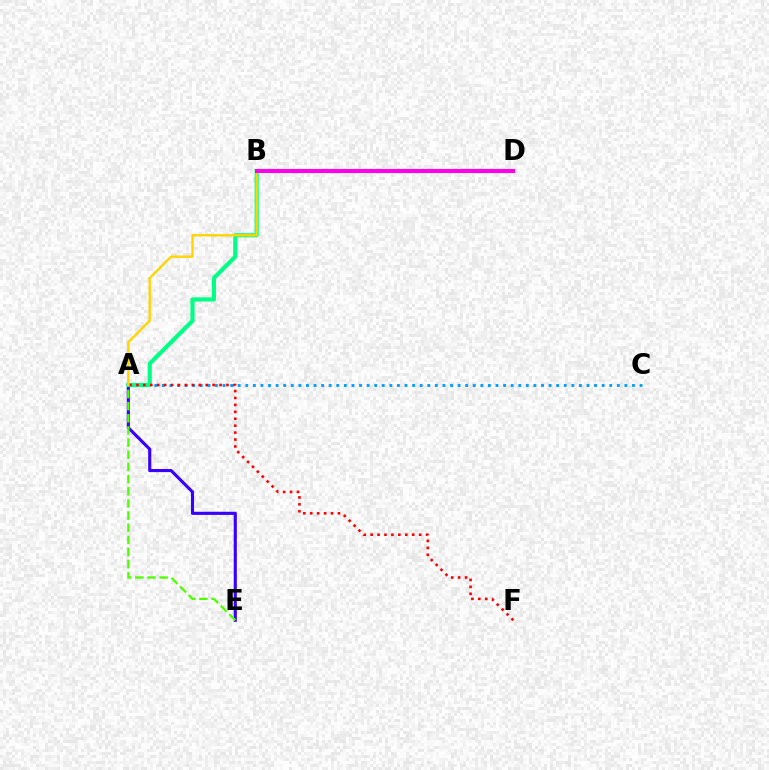{('A', 'C'): [{'color': '#009eff', 'line_style': 'dotted', 'thickness': 2.06}], ('A', 'E'): [{'color': '#3700ff', 'line_style': 'solid', 'thickness': 2.24}, {'color': '#4fff00', 'line_style': 'dashed', 'thickness': 1.65}], ('A', 'B'): [{'color': '#00ff86', 'line_style': 'solid', 'thickness': 3.0}, {'color': '#ffd500', 'line_style': 'solid', 'thickness': 1.71}], ('A', 'F'): [{'color': '#ff0000', 'line_style': 'dotted', 'thickness': 1.88}], ('B', 'D'): [{'color': '#ff00ed', 'line_style': 'solid', 'thickness': 2.94}]}